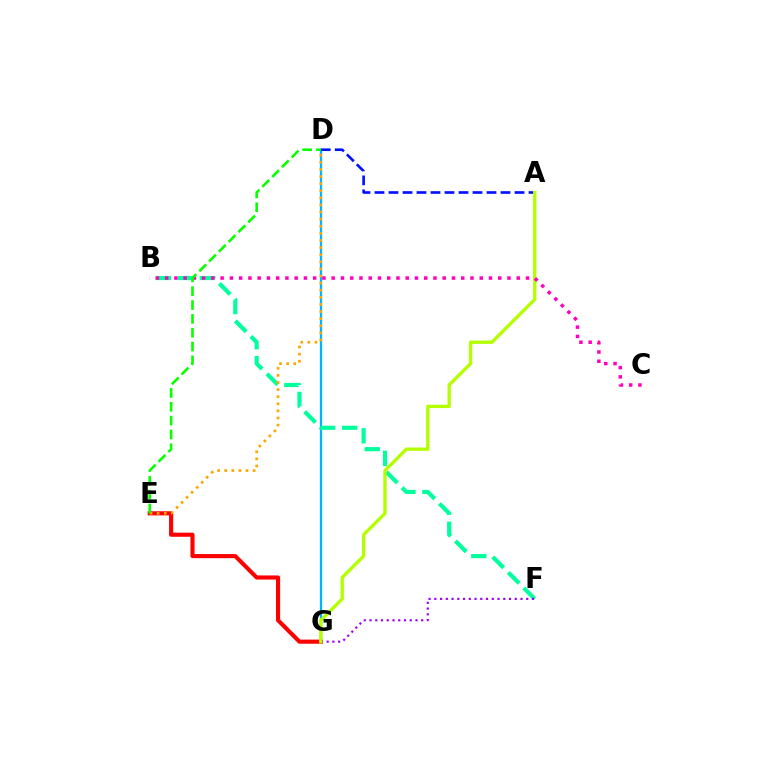{('D', 'G'): [{'color': '#00b5ff', 'line_style': 'solid', 'thickness': 1.64}], ('A', 'D'): [{'color': '#0010ff', 'line_style': 'dashed', 'thickness': 1.9}], ('E', 'G'): [{'color': '#ff0000', 'line_style': 'solid', 'thickness': 2.96}], ('B', 'F'): [{'color': '#00ff9d', 'line_style': 'dashed', 'thickness': 2.99}], ('F', 'G'): [{'color': '#9b00ff', 'line_style': 'dotted', 'thickness': 1.56}], ('A', 'G'): [{'color': '#b3ff00', 'line_style': 'solid', 'thickness': 2.39}], ('D', 'E'): [{'color': '#ffa500', 'line_style': 'dotted', 'thickness': 1.93}, {'color': '#08ff00', 'line_style': 'dashed', 'thickness': 1.88}], ('B', 'C'): [{'color': '#ff00bd', 'line_style': 'dotted', 'thickness': 2.51}]}